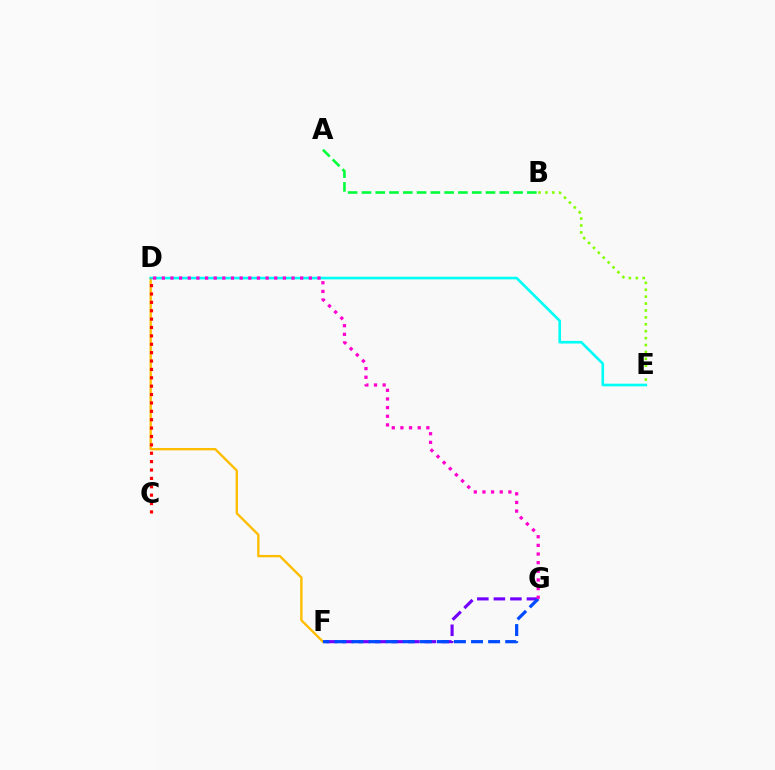{('D', 'F'): [{'color': '#ffbd00', 'line_style': 'solid', 'thickness': 1.7}], ('A', 'B'): [{'color': '#00ff39', 'line_style': 'dashed', 'thickness': 1.87}], ('D', 'E'): [{'color': '#00fff6', 'line_style': 'solid', 'thickness': 1.9}], ('C', 'D'): [{'color': '#ff0000', 'line_style': 'dotted', 'thickness': 2.28}], ('F', 'G'): [{'color': '#7200ff', 'line_style': 'dashed', 'thickness': 2.25}, {'color': '#004bff', 'line_style': 'dashed', 'thickness': 2.32}], ('D', 'G'): [{'color': '#ff00cf', 'line_style': 'dotted', 'thickness': 2.35}], ('B', 'E'): [{'color': '#84ff00', 'line_style': 'dotted', 'thickness': 1.88}]}